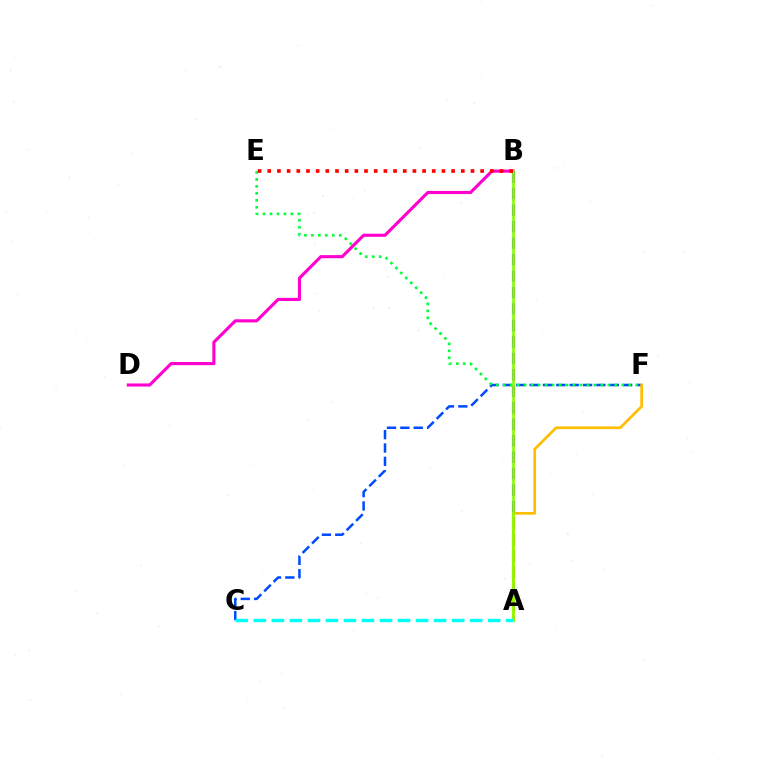{('C', 'F'): [{'color': '#004bff', 'line_style': 'dashed', 'thickness': 1.82}], ('B', 'D'): [{'color': '#ff00cf', 'line_style': 'solid', 'thickness': 2.24}], ('A', 'B'): [{'color': '#7200ff', 'line_style': 'dashed', 'thickness': 2.24}, {'color': '#84ff00', 'line_style': 'solid', 'thickness': 1.9}], ('E', 'F'): [{'color': '#00ff39', 'line_style': 'dotted', 'thickness': 1.89}], ('A', 'F'): [{'color': '#ffbd00', 'line_style': 'solid', 'thickness': 1.94}], ('A', 'C'): [{'color': '#00fff6', 'line_style': 'dashed', 'thickness': 2.45}], ('B', 'E'): [{'color': '#ff0000', 'line_style': 'dotted', 'thickness': 2.63}]}